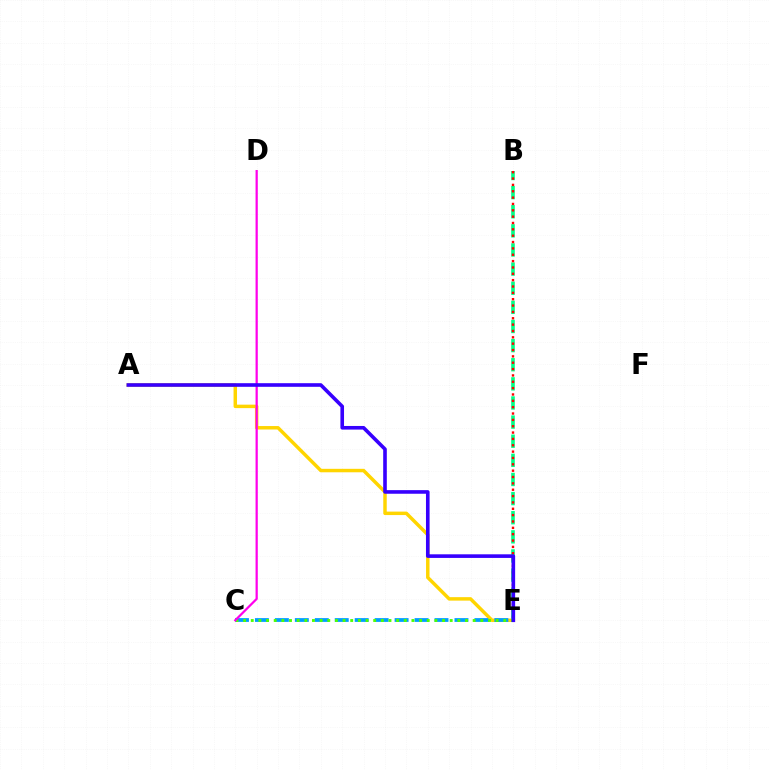{('A', 'E'): [{'color': '#ffd500', 'line_style': 'solid', 'thickness': 2.49}, {'color': '#3700ff', 'line_style': 'solid', 'thickness': 2.6}], ('B', 'E'): [{'color': '#00ff86', 'line_style': 'dashed', 'thickness': 2.6}, {'color': '#ff0000', 'line_style': 'dotted', 'thickness': 1.73}], ('C', 'E'): [{'color': '#009eff', 'line_style': 'dashed', 'thickness': 2.71}, {'color': '#4fff00', 'line_style': 'dotted', 'thickness': 2.08}], ('C', 'D'): [{'color': '#ff00ed', 'line_style': 'solid', 'thickness': 1.61}]}